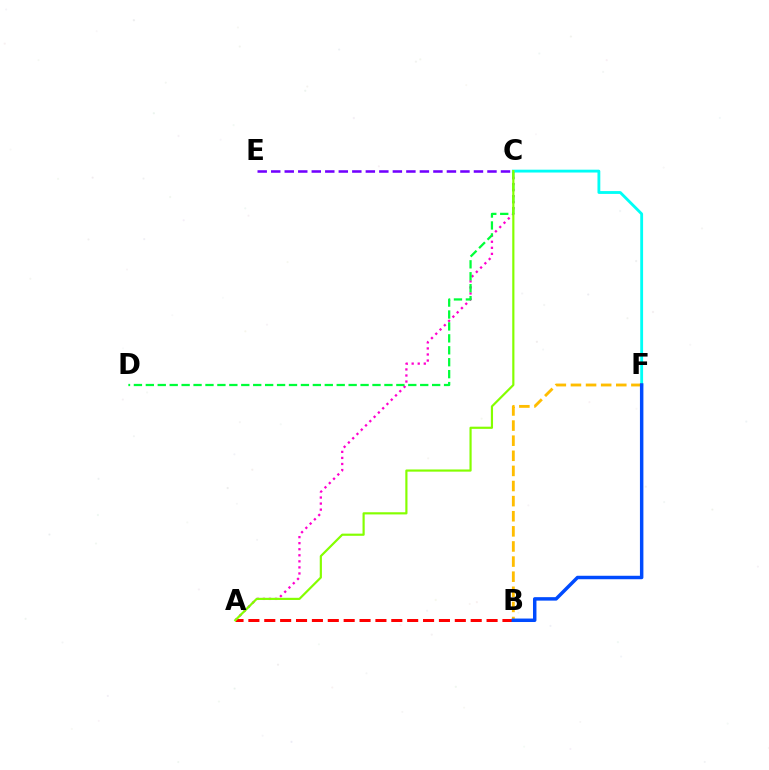{('A', 'C'): [{'color': '#ff00cf', 'line_style': 'dotted', 'thickness': 1.65}, {'color': '#84ff00', 'line_style': 'solid', 'thickness': 1.57}], ('C', 'D'): [{'color': '#00ff39', 'line_style': 'dashed', 'thickness': 1.62}], ('A', 'B'): [{'color': '#ff0000', 'line_style': 'dashed', 'thickness': 2.16}], ('C', 'F'): [{'color': '#00fff6', 'line_style': 'solid', 'thickness': 2.04}], ('B', 'F'): [{'color': '#ffbd00', 'line_style': 'dashed', 'thickness': 2.05}, {'color': '#004bff', 'line_style': 'solid', 'thickness': 2.5}], ('C', 'E'): [{'color': '#7200ff', 'line_style': 'dashed', 'thickness': 1.84}]}